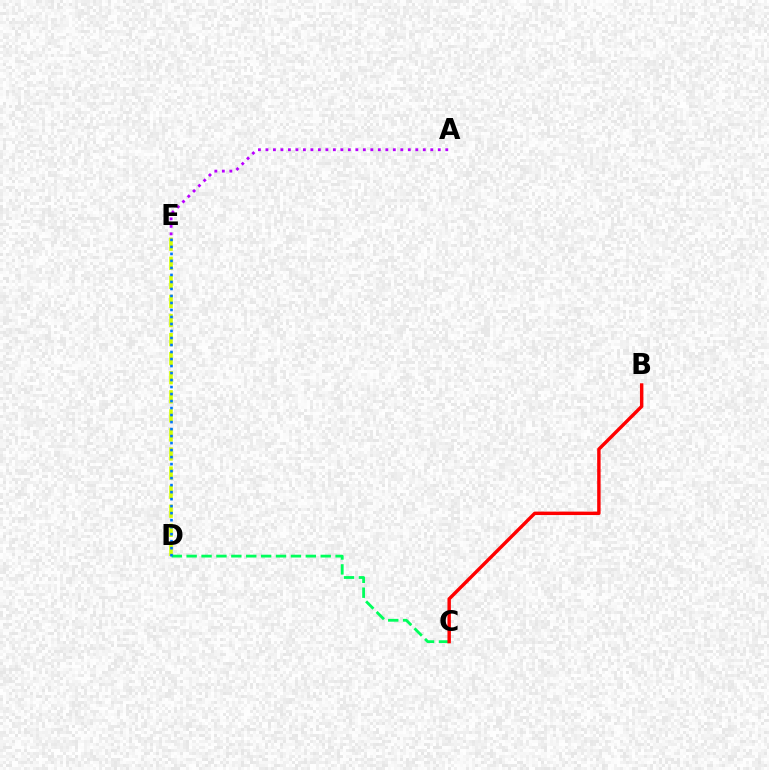{('A', 'E'): [{'color': '#b900ff', 'line_style': 'dotted', 'thickness': 2.04}], ('D', 'E'): [{'color': '#d1ff00', 'line_style': 'dashed', 'thickness': 2.59}, {'color': '#0074ff', 'line_style': 'dotted', 'thickness': 1.9}], ('C', 'D'): [{'color': '#00ff5c', 'line_style': 'dashed', 'thickness': 2.02}], ('B', 'C'): [{'color': '#ff0000', 'line_style': 'solid', 'thickness': 2.47}]}